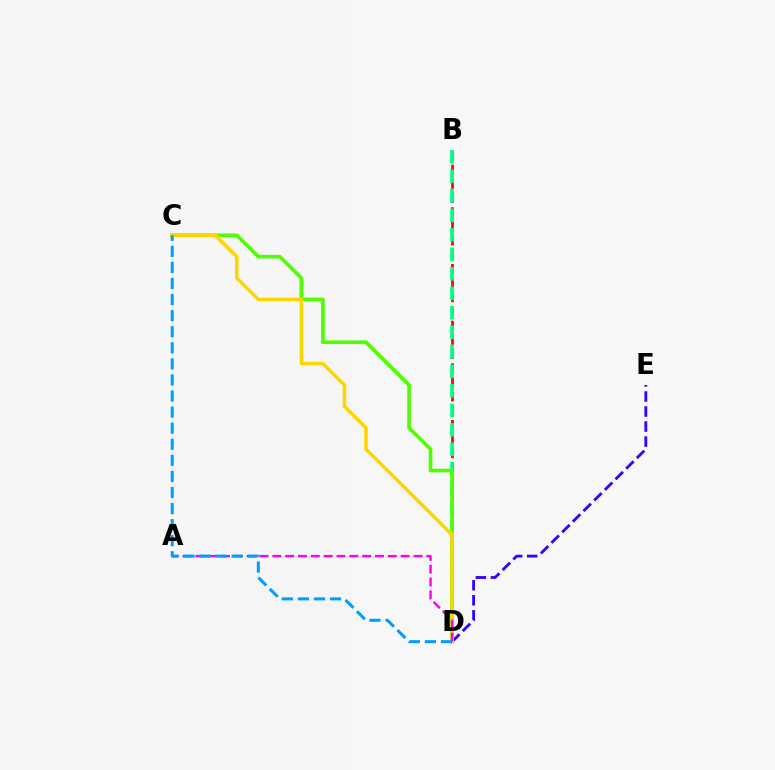{('B', 'D'): [{'color': '#ff0000', 'line_style': 'dashed', 'thickness': 1.93}, {'color': '#00ff86', 'line_style': 'dashed', 'thickness': 2.65}], ('D', 'E'): [{'color': '#3700ff', 'line_style': 'dashed', 'thickness': 2.04}], ('C', 'D'): [{'color': '#4fff00', 'line_style': 'solid', 'thickness': 2.62}, {'color': '#ffd500', 'line_style': 'solid', 'thickness': 2.52}, {'color': '#009eff', 'line_style': 'dashed', 'thickness': 2.18}], ('A', 'D'): [{'color': '#ff00ed', 'line_style': 'dashed', 'thickness': 1.74}]}